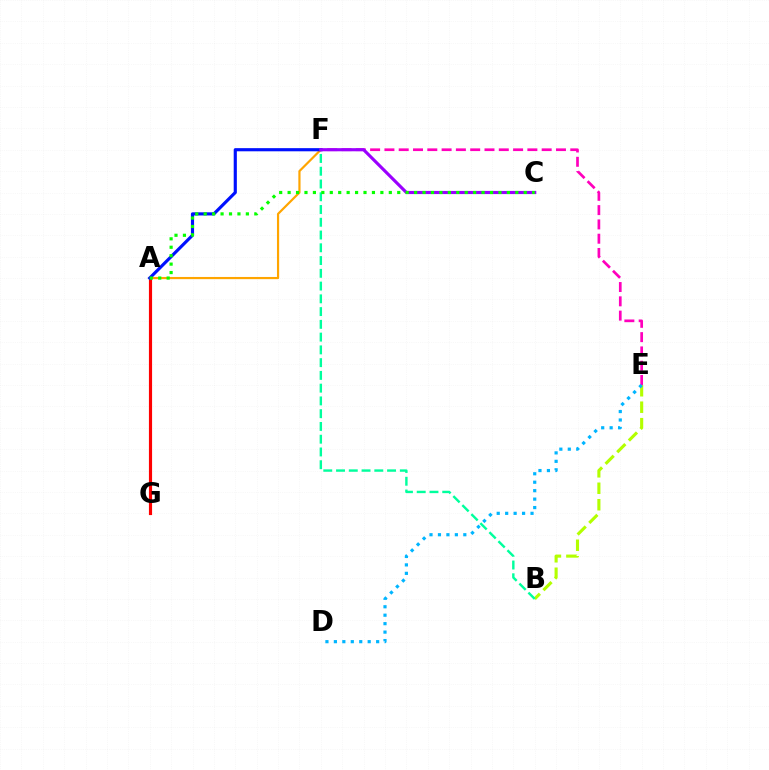{('E', 'F'): [{'color': '#ff00bd', 'line_style': 'dashed', 'thickness': 1.94}], ('B', 'E'): [{'color': '#b3ff00', 'line_style': 'dashed', 'thickness': 2.24}], ('D', 'E'): [{'color': '#00b5ff', 'line_style': 'dotted', 'thickness': 2.3}], ('A', 'G'): [{'color': '#ff0000', 'line_style': 'solid', 'thickness': 2.27}], ('A', 'F'): [{'color': '#ffa500', 'line_style': 'solid', 'thickness': 1.58}, {'color': '#0010ff', 'line_style': 'solid', 'thickness': 2.27}], ('B', 'F'): [{'color': '#00ff9d', 'line_style': 'dashed', 'thickness': 1.73}], ('C', 'F'): [{'color': '#9b00ff', 'line_style': 'solid', 'thickness': 2.26}], ('A', 'C'): [{'color': '#08ff00', 'line_style': 'dotted', 'thickness': 2.29}]}